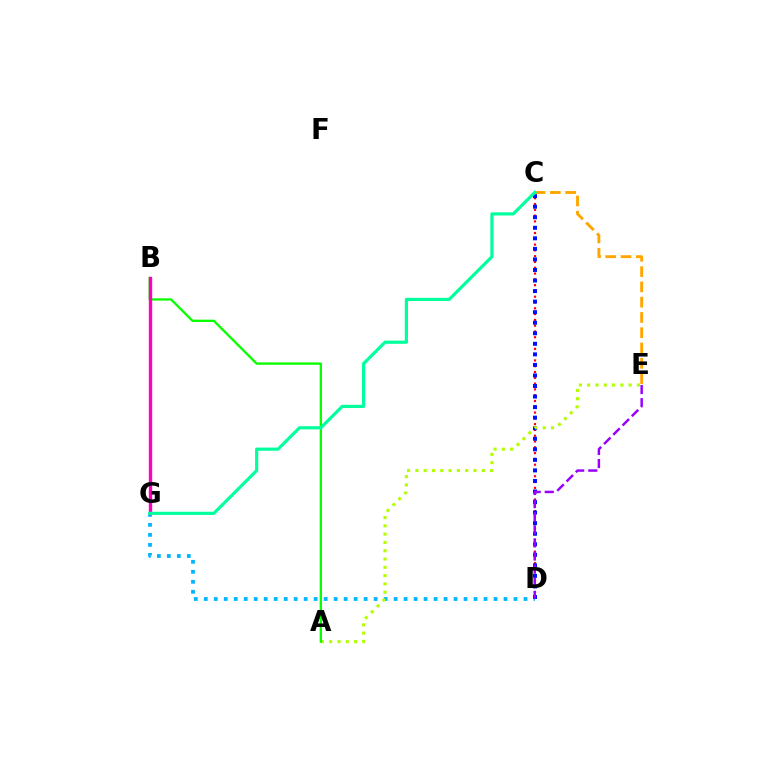{('C', 'D'): [{'color': '#ff0000', 'line_style': 'dotted', 'thickness': 1.57}, {'color': '#0010ff', 'line_style': 'dotted', 'thickness': 2.87}], ('C', 'E'): [{'color': '#ffa500', 'line_style': 'dashed', 'thickness': 2.08}], ('D', 'G'): [{'color': '#00b5ff', 'line_style': 'dotted', 'thickness': 2.71}], ('D', 'E'): [{'color': '#9b00ff', 'line_style': 'dashed', 'thickness': 1.78}], ('A', 'E'): [{'color': '#b3ff00', 'line_style': 'dotted', 'thickness': 2.25}], ('A', 'B'): [{'color': '#08ff00', 'line_style': 'solid', 'thickness': 1.67}], ('B', 'G'): [{'color': '#ff00bd', 'line_style': 'solid', 'thickness': 2.42}], ('C', 'G'): [{'color': '#00ff9d', 'line_style': 'solid', 'thickness': 2.29}]}